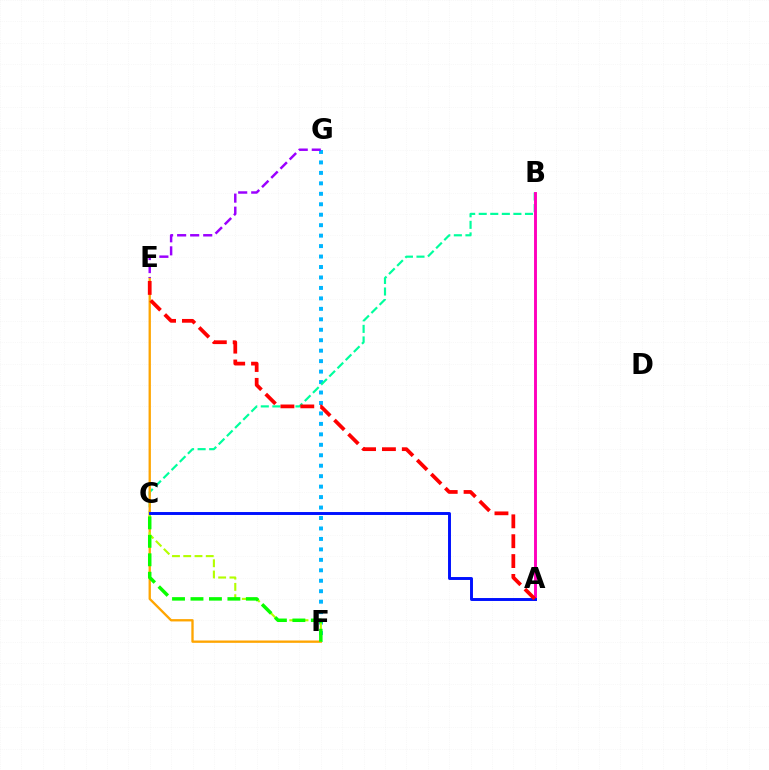{('F', 'G'): [{'color': '#00b5ff', 'line_style': 'dotted', 'thickness': 2.84}], ('B', 'C'): [{'color': '#00ff9d', 'line_style': 'dashed', 'thickness': 1.57}], ('E', 'F'): [{'color': '#ffa500', 'line_style': 'solid', 'thickness': 1.68}], ('E', 'G'): [{'color': '#9b00ff', 'line_style': 'dashed', 'thickness': 1.77}], ('A', 'B'): [{'color': '#ff00bd', 'line_style': 'solid', 'thickness': 2.1}], ('C', 'F'): [{'color': '#b3ff00', 'line_style': 'dashed', 'thickness': 1.53}, {'color': '#08ff00', 'line_style': 'dashed', 'thickness': 2.51}], ('A', 'C'): [{'color': '#0010ff', 'line_style': 'solid', 'thickness': 2.11}], ('A', 'E'): [{'color': '#ff0000', 'line_style': 'dashed', 'thickness': 2.7}]}